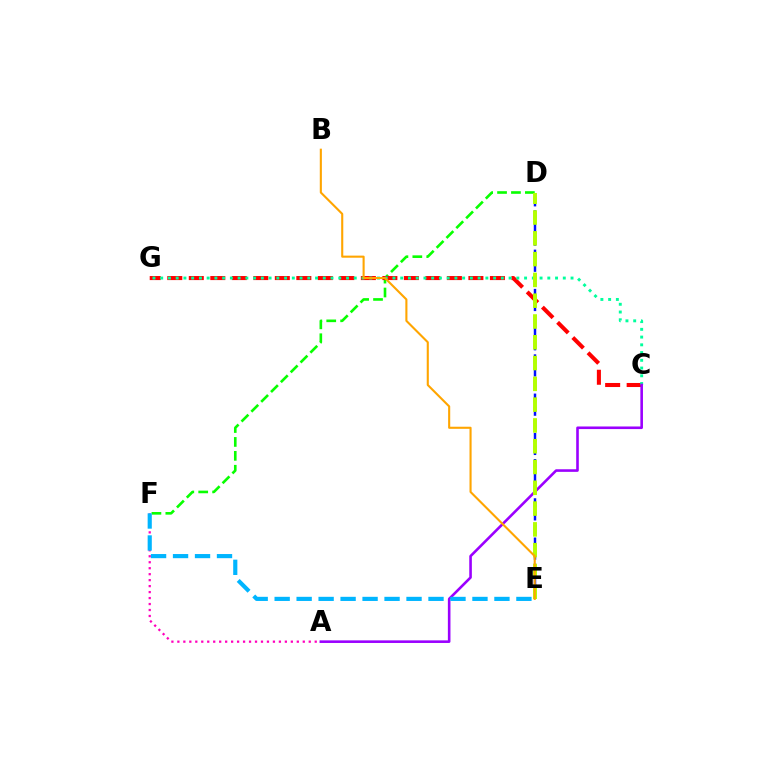{('D', 'E'): [{'color': '#0010ff', 'line_style': 'dashed', 'thickness': 1.78}, {'color': '#b3ff00', 'line_style': 'dashed', 'thickness': 2.82}], ('D', 'F'): [{'color': '#08ff00', 'line_style': 'dashed', 'thickness': 1.89}], ('C', 'G'): [{'color': '#ff0000', 'line_style': 'dashed', 'thickness': 2.92}, {'color': '#00ff9d', 'line_style': 'dotted', 'thickness': 2.1}], ('A', 'F'): [{'color': '#ff00bd', 'line_style': 'dotted', 'thickness': 1.62}], ('A', 'C'): [{'color': '#9b00ff', 'line_style': 'solid', 'thickness': 1.87}], ('B', 'E'): [{'color': '#ffa500', 'line_style': 'solid', 'thickness': 1.51}], ('E', 'F'): [{'color': '#00b5ff', 'line_style': 'dashed', 'thickness': 2.99}]}